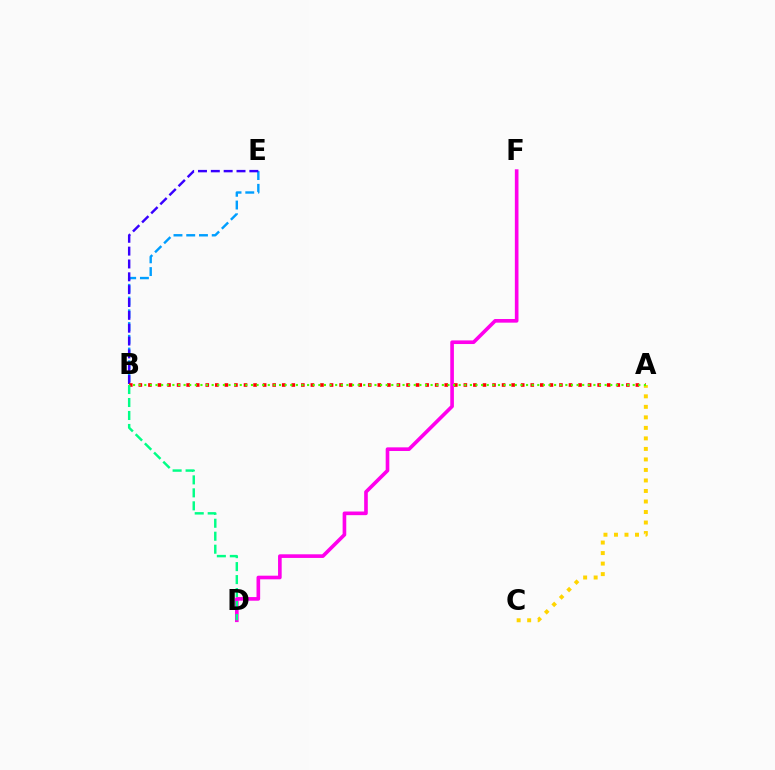{('D', 'F'): [{'color': '#ff00ed', 'line_style': 'solid', 'thickness': 2.62}], ('B', 'E'): [{'color': '#009eff', 'line_style': 'dashed', 'thickness': 1.73}, {'color': '#3700ff', 'line_style': 'dashed', 'thickness': 1.74}], ('A', 'B'): [{'color': '#ff0000', 'line_style': 'dotted', 'thickness': 2.6}, {'color': '#4fff00', 'line_style': 'dotted', 'thickness': 1.53}], ('B', 'D'): [{'color': '#00ff86', 'line_style': 'dashed', 'thickness': 1.76}], ('A', 'C'): [{'color': '#ffd500', 'line_style': 'dotted', 'thickness': 2.86}]}